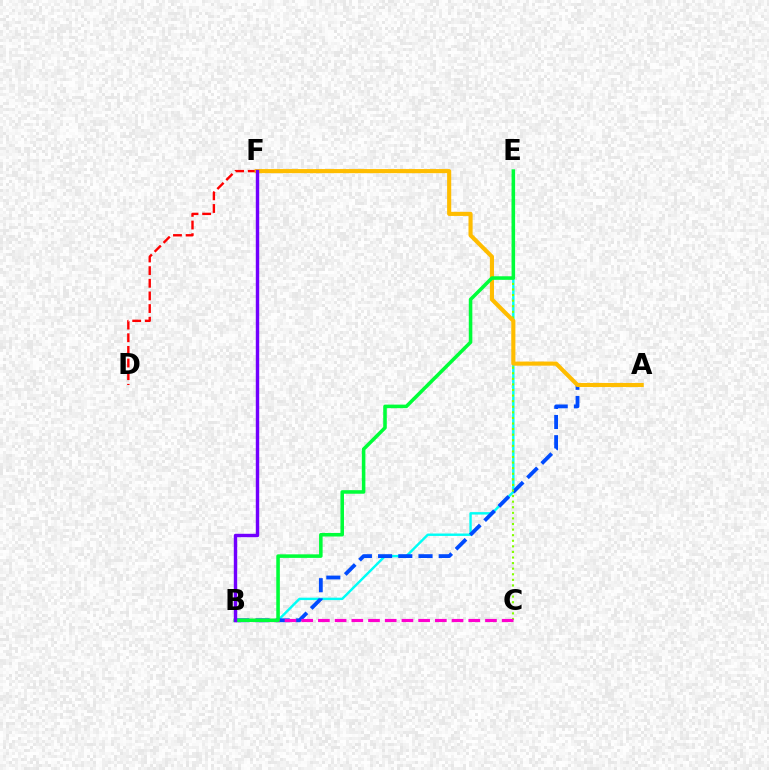{('B', 'E'): [{'color': '#00fff6', 'line_style': 'solid', 'thickness': 1.75}, {'color': '#00ff39', 'line_style': 'solid', 'thickness': 2.56}], ('A', 'B'): [{'color': '#004bff', 'line_style': 'dashed', 'thickness': 2.75}], ('C', 'E'): [{'color': '#84ff00', 'line_style': 'dotted', 'thickness': 1.52}], ('D', 'F'): [{'color': '#ff0000', 'line_style': 'dashed', 'thickness': 1.72}], ('B', 'C'): [{'color': '#ff00cf', 'line_style': 'dashed', 'thickness': 2.27}], ('A', 'F'): [{'color': '#ffbd00', 'line_style': 'solid', 'thickness': 2.96}], ('B', 'F'): [{'color': '#7200ff', 'line_style': 'solid', 'thickness': 2.46}]}